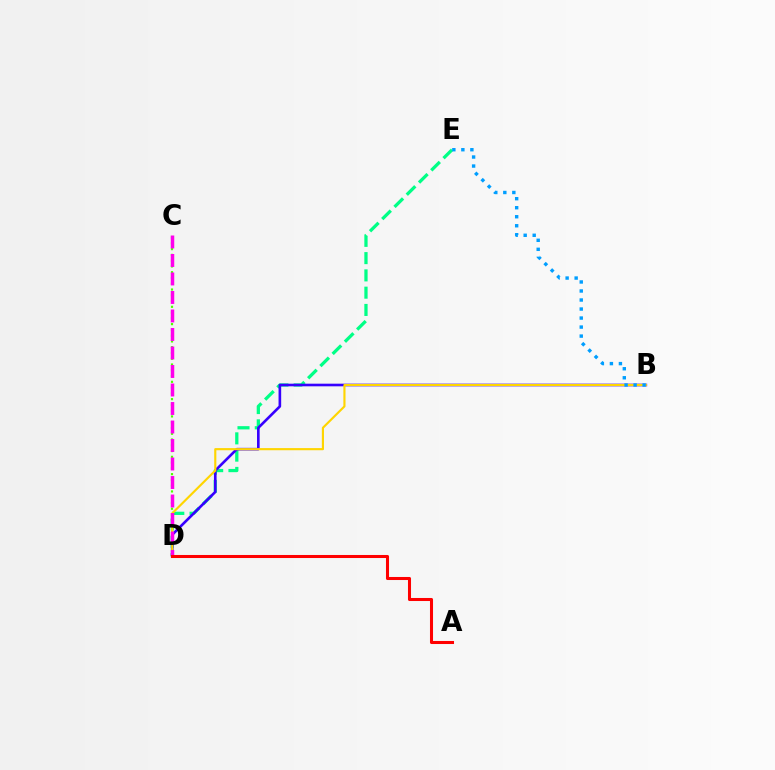{('D', 'E'): [{'color': '#00ff86', 'line_style': 'dashed', 'thickness': 2.35}], ('C', 'D'): [{'color': '#4fff00', 'line_style': 'dotted', 'thickness': 1.57}, {'color': '#ff00ed', 'line_style': 'dashed', 'thickness': 2.51}], ('B', 'D'): [{'color': '#3700ff', 'line_style': 'solid', 'thickness': 1.9}, {'color': '#ffd500', 'line_style': 'solid', 'thickness': 1.54}], ('B', 'E'): [{'color': '#009eff', 'line_style': 'dotted', 'thickness': 2.45}], ('A', 'D'): [{'color': '#ff0000', 'line_style': 'solid', 'thickness': 2.19}]}